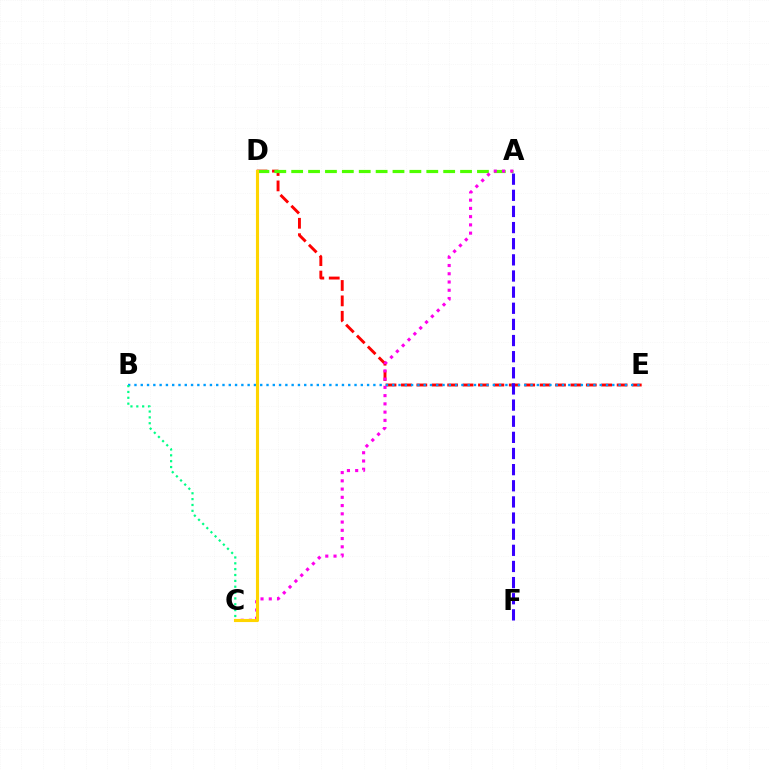{('D', 'E'): [{'color': '#ff0000', 'line_style': 'dashed', 'thickness': 2.09}], ('A', 'D'): [{'color': '#4fff00', 'line_style': 'dashed', 'thickness': 2.29}], ('B', 'E'): [{'color': '#009eff', 'line_style': 'dotted', 'thickness': 1.71}], ('A', 'C'): [{'color': '#ff00ed', 'line_style': 'dotted', 'thickness': 2.24}], ('A', 'F'): [{'color': '#3700ff', 'line_style': 'dashed', 'thickness': 2.19}], ('C', 'D'): [{'color': '#ffd500', 'line_style': 'solid', 'thickness': 2.24}], ('B', 'C'): [{'color': '#00ff86', 'line_style': 'dotted', 'thickness': 1.59}]}